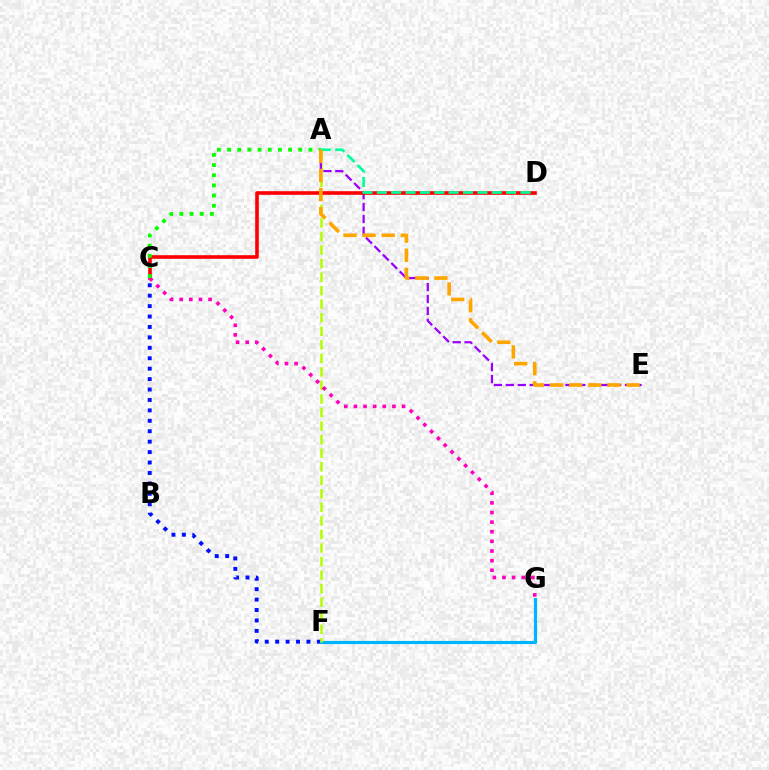{('C', 'F'): [{'color': '#0010ff', 'line_style': 'dotted', 'thickness': 2.83}], ('F', 'G'): [{'color': '#00b5ff', 'line_style': 'solid', 'thickness': 2.25}], ('A', 'F'): [{'color': '#b3ff00', 'line_style': 'dashed', 'thickness': 1.84}], ('A', 'E'): [{'color': '#9b00ff', 'line_style': 'dashed', 'thickness': 1.62}, {'color': '#ffa500', 'line_style': 'dashed', 'thickness': 2.59}], ('C', 'D'): [{'color': '#ff0000', 'line_style': 'solid', 'thickness': 2.61}], ('C', 'G'): [{'color': '#ff00bd', 'line_style': 'dotted', 'thickness': 2.62}], ('A', 'C'): [{'color': '#08ff00', 'line_style': 'dotted', 'thickness': 2.76}], ('A', 'D'): [{'color': '#00ff9d', 'line_style': 'dashed', 'thickness': 1.95}]}